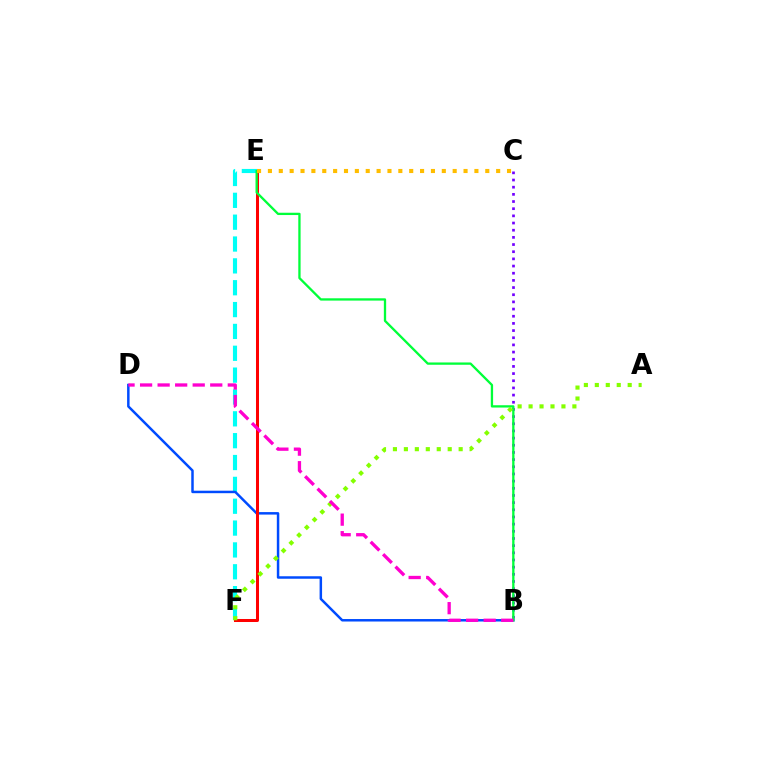{('E', 'F'): [{'color': '#00fff6', 'line_style': 'dashed', 'thickness': 2.97}, {'color': '#ff0000', 'line_style': 'solid', 'thickness': 2.17}], ('B', 'D'): [{'color': '#004bff', 'line_style': 'solid', 'thickness': 1.79}, {'color': '#ff00cf', 'line_style': 'dashed', 'thickness': 2.38}], ('B', 'C'): [{'color': '#7200ff', 'line_style': 'dotted', 'thickness': 1.95}], ('B', 'E'): [{'color': '#00ff39', 'line_style': 'solid', 'thickness': 1.66}], ('A', 'F'): [{'color': '#84ff00', 'line_style': 'dotted', 'thickness': 2.98}], ('C', 'E'): [{'color': '#ffbd00', 'line_style': 'dotted', 'thickness': 2.95}]}